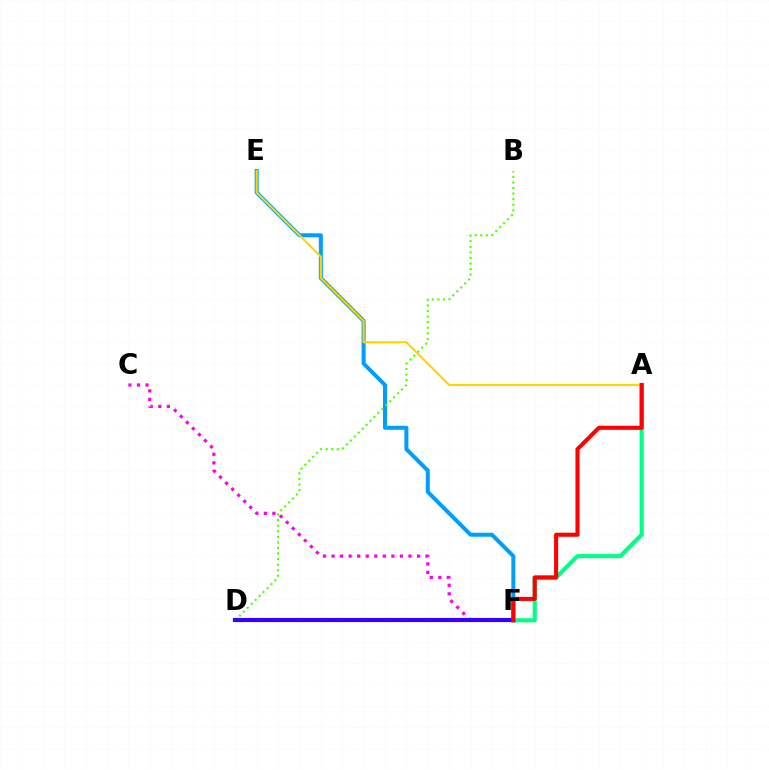{('A', 'F'): [{'color': '#00ff86', 'line_style': 'solid', 'thickness': 2.95}, {'color': '#ff0000', 'line_style': 'solid', 'thickness': 2.95}], ('C', 'F'): [{'color': '#ff00ed', 'line_style': 'dotted', 'thickness': 2.32}], ('E', 'F'): [{'color': '#009eff', 'line_style': 'solid', 'thickness': 2.88}], ('B', 'D'): [{'color': '#4fff00', 'line_style': 'dotted', 'thickness': 1.51}], ('A', 'E'): [{'color': '#ffd500', 'line_style': 'solid', 'thickness': 1.54}], ('D', 'F'): [{'color': '#3700ff', 'line_style': 'solid', 'thickness': 2.99}]}